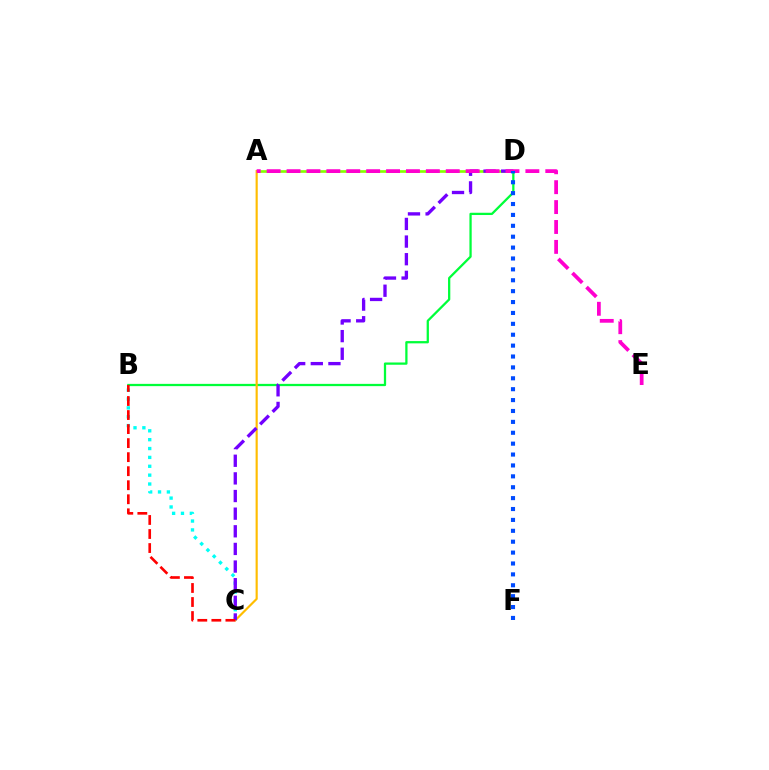{('B', 'D'): [{'color': '#00ff39', 'line_style': 'solid', 'thickness': 1.63}], ('A', 'D'): [{'color': '#84ff00', 'line_style': 'solid', 'thickness': 1.92}], ('B', 'C'): [{'color': '#00fff6', 'line_style': 'dotted', 'thickness': 2.41}, {'color': '#ff0000', 'line_style': 'dashed', 'thickness': 1.91}], ('A', 'C'): [{'color': '#ffbd00', 'line_style': 'solid', 'thickness': 1.55}], ('C', 'D'): [{'color': '#7200ff', 'line_style': 'dashed', 'thickness': 2.4}], ('A', 'E'): [{'color': '#ff00cf', 'line_style': 'dashed', 'thickness': 2.7}], ('D', 'F'): [{'color': '#004bff', 'line_style': 'dotted', 'thickness': 2.96}]}